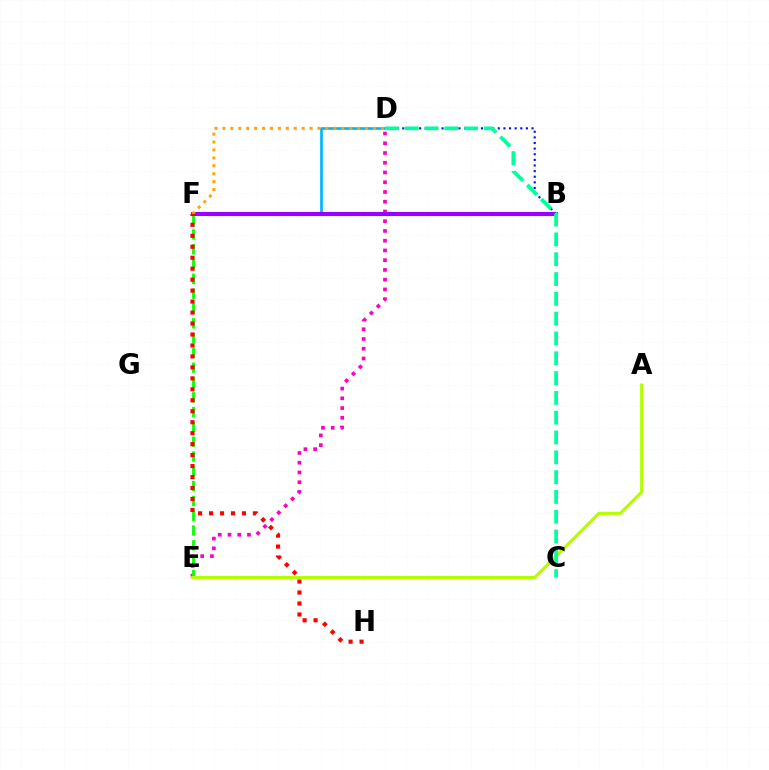{('D', 'E'): [{'color': '#ff00bd', 'line_style': 'dotted', 'thickness': 2.65}], ('B', 'D'): [{'color': '#0010ff', 'line_style': 'dotted', 'thickness': 1.53}], ('D', 'F'): [{'color': '#00b5ff', 'line_style': 'solid', 'thickness': 1.93}, {'color': '#ffa500', 'line_style': 'dotted', 'thickness': 2.15}], ('E', 'F'): [{'color': '#08ff00', 'line_style': 'dashed', 'thickness': 2.01}], ('A', 'E'): [{'color': '#b3ff00', 'line_style': 'solid', 'thickness': 2.25}], ('B', 'F'): [{'color': '#9b00ff', 'line_style': 'solid', 'thickness': 2.96}], ('C', 'D'): [{'color': '#00ff9d', 'line_style': 'dashed', 'thickness': 2.69}], ('F', 'H'): [{'color': '#ff0000', 'line_style': 'dotted', 'thickness': 2.98}]}